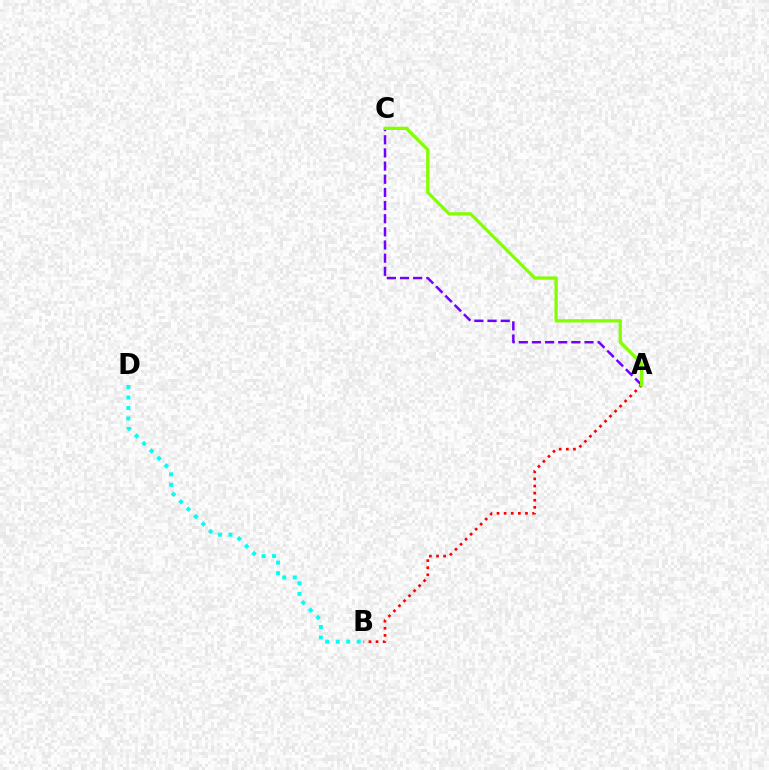{('A', 'C'): [{'color': '#7200ff', 'line_style': 'dashed', 'thickness': 1.79}, {'color': '#84ff00', 'line_style': 'solid', 'thickness': 2.36}], ('A', 'B'): [{'color': '#ff0000', 'line_style': 'dotted', 'thickness': 1.93}], ('B', 'D'): [{'color': '#00fff6', 'line_style': 'dotted', 'thickness': 2.86}]}